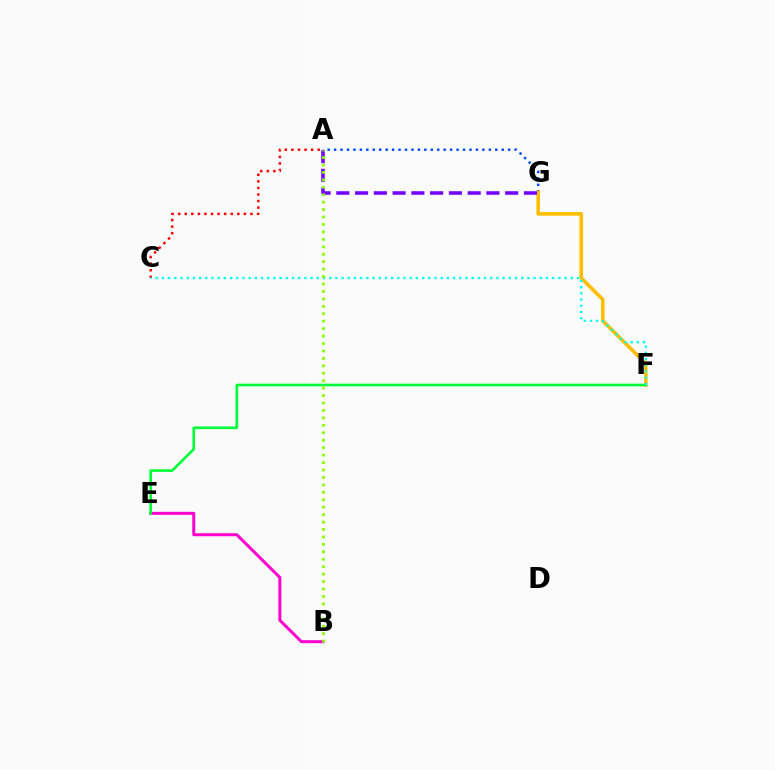{('A', 'G'): [{'color': '#004bff', 'line_style': 'dotted', 'thickness': 1.75}, {'color': '#7200ff', 'line_style': 'dashed', 'thickness': 2.55}], ('B', 'E'): [{'color': '#ff00cf', 'line_style': 'solid', 'thickness': 2.16}], ('F', 'G'): [{'color': '#ffbd00', 'line_style': 'solid', 'thickness': 2.59}], ('A', 'C'): [{'color': '#ff0000', 'line_style': 'dotted', 'thickness': 1.79}], ('E', 'F'): [{'color': '#00ff39', 'line_style': 'solid', 'thickness': 1.91}], ('C', 'F'): [{'color': '#00fff6', 'line_style': 'dotted', 'thickness': 1.68}], ('A', 'B'): [{'color': '#84ff00', 'line_style': 'dotted', 'thickness': 2.02}]}